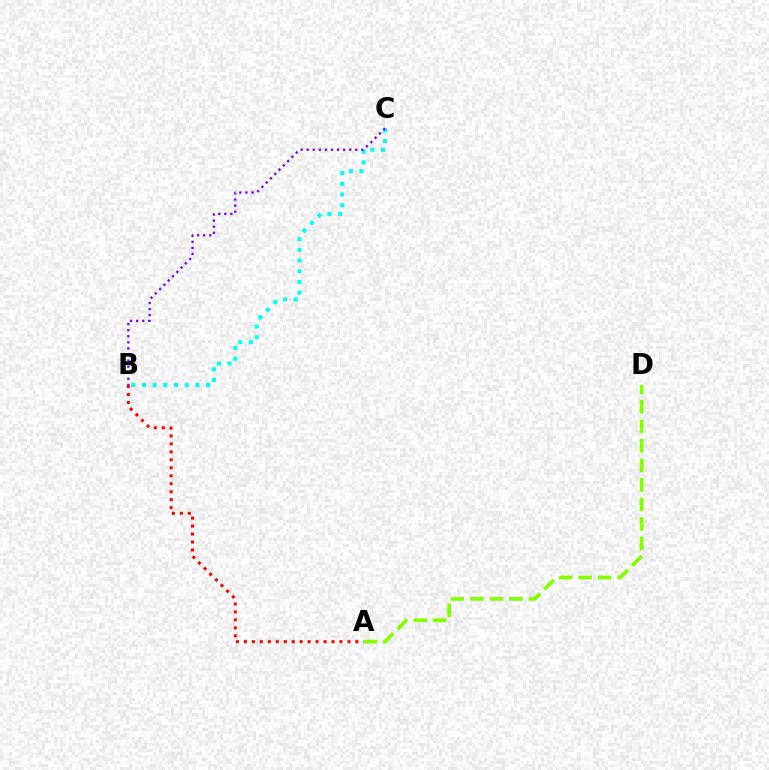{('A', 'D'): [{'color': '#84ff00', 'line_style': 'dashed', 'thickness': 2.65}], ('B', 'C'): [{'color': '#00fff6', 'line_style': 'dotted', 'thickness': 2.91}, {'color': '#7200ff', 'line_style': 'dotted', 'thickness': 1.65}], ('A', 'B'): [{'color': '#ff0000', 'line_style': 'dotted', 'thickness': 2.16}]}